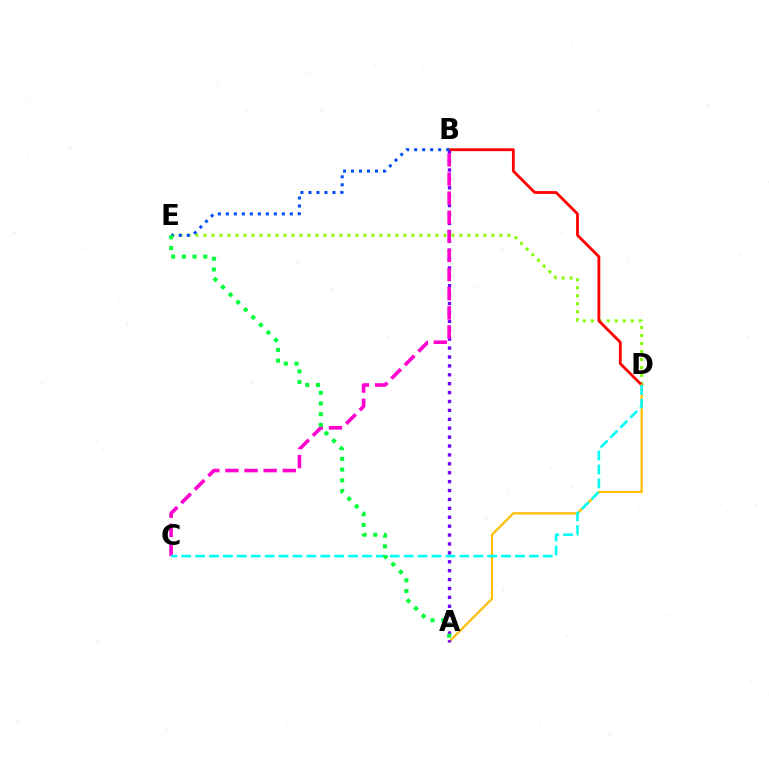{('D', 'E'): [{'color': '#84ff00', 'line_style': 'dotted', 'thickness': 2.17}], ('B', 'D'): [{'color': '#ff0000', 'line_style': 'solid', 'thickness': 2.02}], ('A', 'D'): [{'color': '#ffbd00', 'line_style': 'solid', 'thickness': 1.61}], ('A', 'B'): [{'color': '#7200ff', 'line_style': 'dotted', 'thickness': 2.42}], ('B', 'C'): [{'color': '#ff00cf', 'line_style': 'dashed', 'thickness': 2.6}], ('C', 'D'): [{'color': '#00fff6', 'line_style': 'dashed', 'thickness': 1.89}], ('B', 'E'): [{'color': '#004bff', 'line_style': 'dotted', 'thickness': 2.17}], ('A', 'E'): [{'color': '#00ff39', 'line_style': 'dotted', 'thickness': 2.91}]}